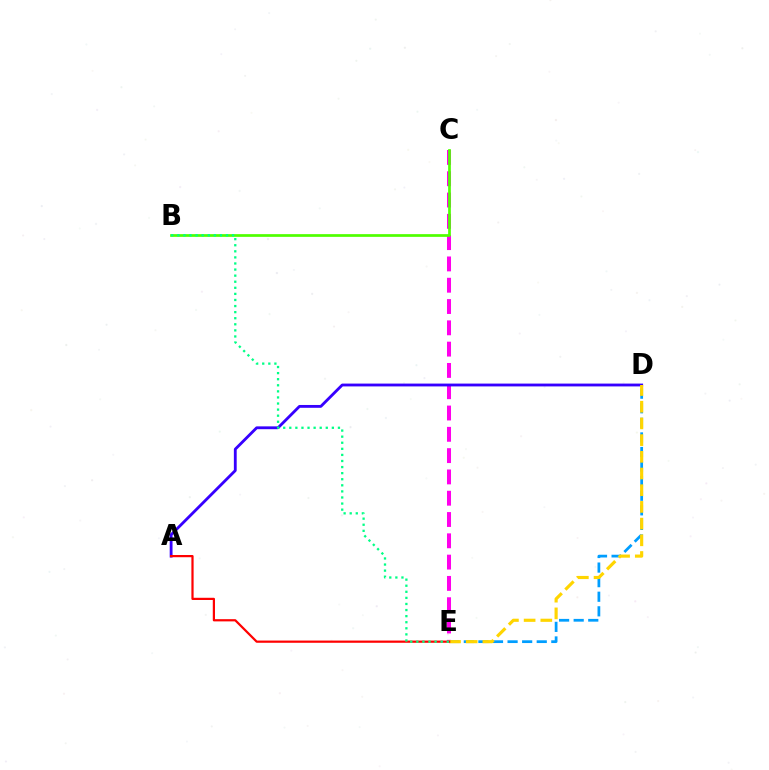{('D', 'E'): [{'color': '#009eff', 'line_style': 'dashed', 'thickness': 1.98}, {'color': '#ffd500', 'line_style': 'dashed', 'thickness': 2.27}], ('C', 'E'): [{'color': '#ff00ed', 'line_style': 'dashed', 'thickness': 2.89}], ('A', 'D'): [{'color': '#3700ff', 'line_style': 'solid', 'thickness': 2.04}], ('B', 'C'): [{'color': '#4fff00', 'line_style': 'solid', 'thickness': 1.96}], ('A', 'E'): [{'color': '#ff0000', 'line_style': 'solid', 'thickness': 1.6}], ('B', 'E'): [{'color': '#00ff86', 'line_style': 'dotted', 'thickness': 1.65}]}